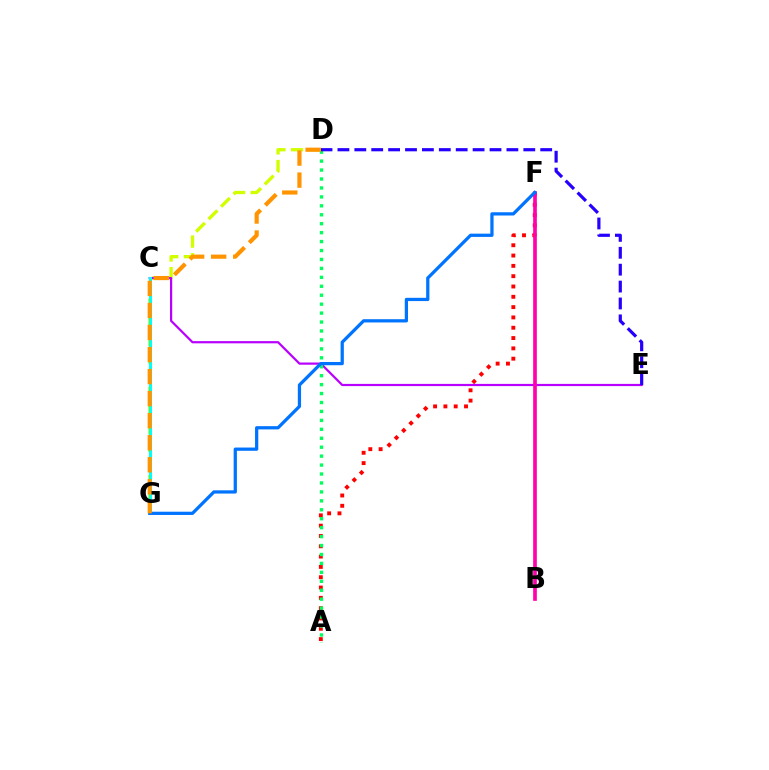{('D', 'G'): [{'color': '#d1ff00', 'line_style': 'dashed', 'thickness': 2.4}, {'color': '#ff9400', 'line_style': 'dashed', 'thickness': 2.99}], ('C', 'G'): [{'color': '#3dff00', 'line_style': 'dotted', 'thickness': 1.99}, {'color': '#00fff6', 'line_style': 'solid', 'thickness': 2.2}], ('A', 'F'): [{'color': '#ff0000', 'line_style': 'dotted', 'thickness': 2.8}], ('C', 'E'): [{'color': '#b900ff', 'line_style': 'solid', 'thickness': 1.59}], ('B', 'F'): [{'color': '#ff00ac', 'line_style': 'solid', 'thickness': 2.64}], ('A', 'D'): [{'color': '#00ff5c', 'line_style': 'dotted', 'thickness': 2.43}], ('D', 'E'): [{'color': '#2500ff', 'line_style': 'dashed', 'thickness': 2.3}], ('F', 'G'): [{'color': '#0074ff', 'line_style': 'solid', 'thickness': 2.34}]}